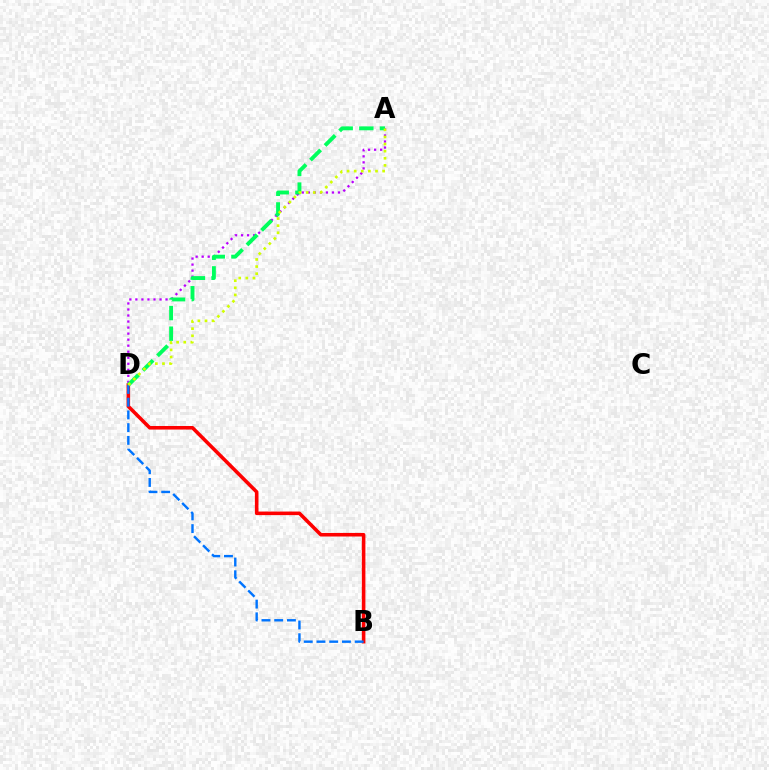{('B', 'D'): [{'color': '#ff0000', 'line_style': 'solid', 'thickness': 2.57}, {'color': '#0074ff', 'line_style': 'dashed', 'thickness': 1.73}], ('A', 'D'): [{'color': '#b900ff', 'line_style': 'dotted', 'thickness': 1.64}, {'color': '#00ff5c', 'line_style': 'dashed', 'thickness': 2.8}, {'color': '#d1ff00', 'line_style': 'dotted', 'thickness': 1.93}]}